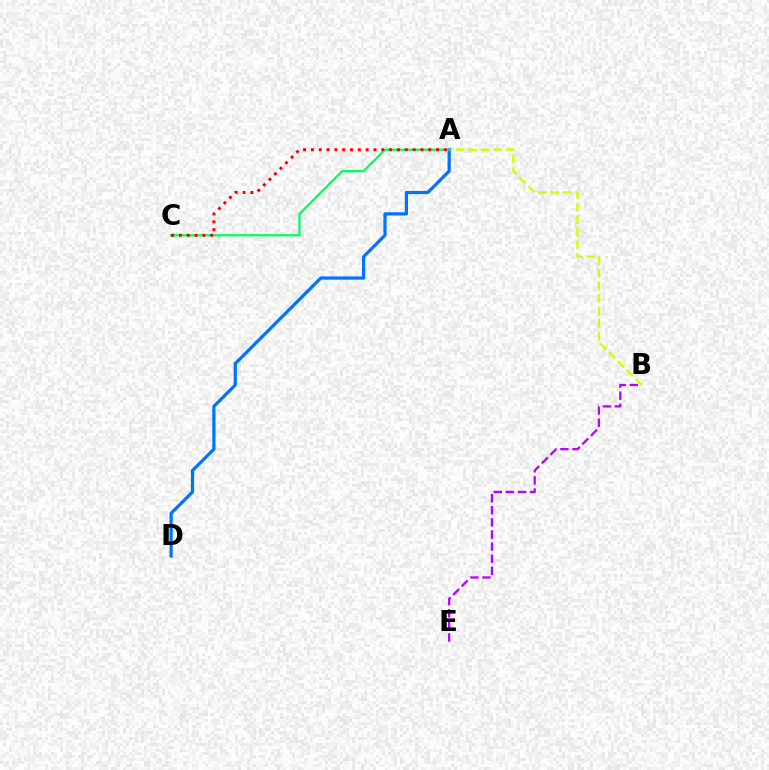{('A', 'B'): [{'color': '#d1ff00', 'line_style': 'dashed', 'thickness': 1.7}], ('B', 'E'): [{'color': '#b900ff', 'line_style': 'dashed', 'thickness': 1.64}], ('A', 'D'): [{'color': '#0074ff', 'line_style': 'solid', 'thickness': 2.32}], ('A', 'C'): [{'color': '#00ff5c', 'line_style': 'solid', 'thickness': 1.61}, {'color': '#ff0000', 'line_style': 'dotted', 'thickness': 2.13}]}